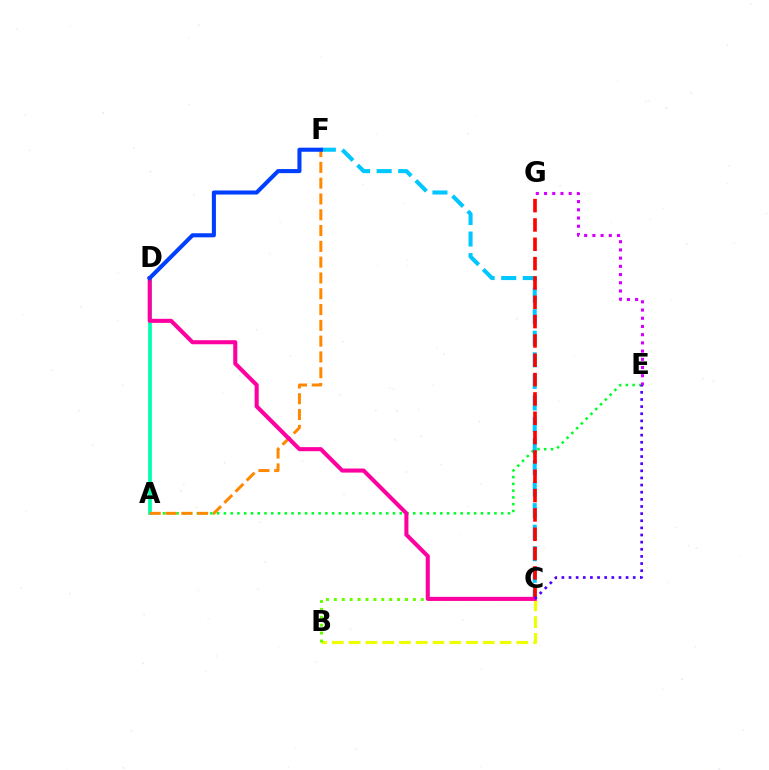{('B', 'C'): [{'color': '#eeff00', 'line_style': 'dashed', 'thickness': 2.28}, {'color': '#66ff00', 'line_style': 'dotted', 'thickness': 2.15}], ('A', 'E'): [{'color': '#00ff27', 'line_style': 'dotted', 'thickness': 1.84}], ('E', 'G'): [{'color': '#d600ff', 'line_style': 'dotted', 'thickness': 2.23}], ('C', 'F'): [{'color': '#00c7ff', 'line_style': 'dashed', 'thickness': 2.93}], ('A', 'D'): [{'color': '#00ffaf', 'line_style': 'solid', 'thickness': 2.69}], ('C', 'G'): [{'color': '#ff0000', 'line_style': 'dashed', 'thickness': 2.63}], ('A', 'F'): [{'color': '#ff8800', 'line_style': 'dashed', 'thickness': 2.15}], ('C', 'D'): [{'color': '#ff00a0', 'line_style': 'solid', 'thickness': 2.93}], ('C', 'E'): [{'color': '#4f00ff', 'line_style': 'dotted', 'thickness': 1.94}], ('D', 'F'): [{'color': '#003fff', 'line_style': 'solid', 'thickness': 2.93}]}